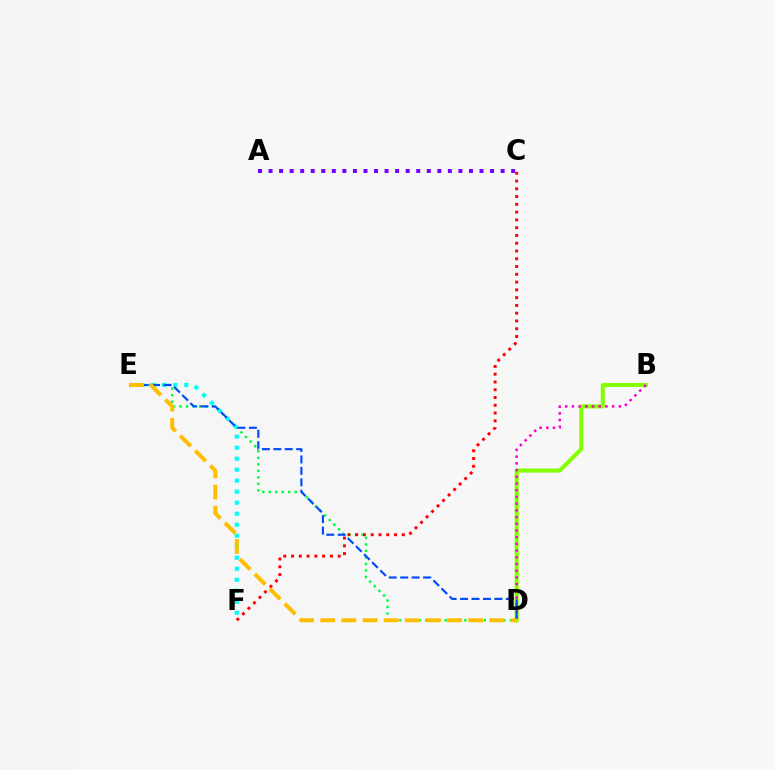{('D', 'E'): [{'color': '#00ff39', 'line_style': 'dotted', 'thickness': 1.77}, {'color': '#004bff', 'line_style': 'dashed', 'thickness': 1.56}, {'color': '#ffbd00', 'line_style': 'dashed', 'thickness': 2.87}], ('A', 'C'): [{'color': '#7200ff', 'line_style': 'dotted', 'thickness': 2.87}], ('B', 'D'): [{'color': '#84ff00', 'line_style': 'solid', 'thickness': 2.91}, {'color': '#ff00cf', 'line_style': 'dotted', 'thickness': 1.82}], ('C', 'F'): [{'color': '#ff0000', 'line_style': 'dotted', 'thickness': 2.11}], ('E', 'F'): [{'color': '#00fff6', 'line_style': 'dotted', 'thickness': 2.99}]}